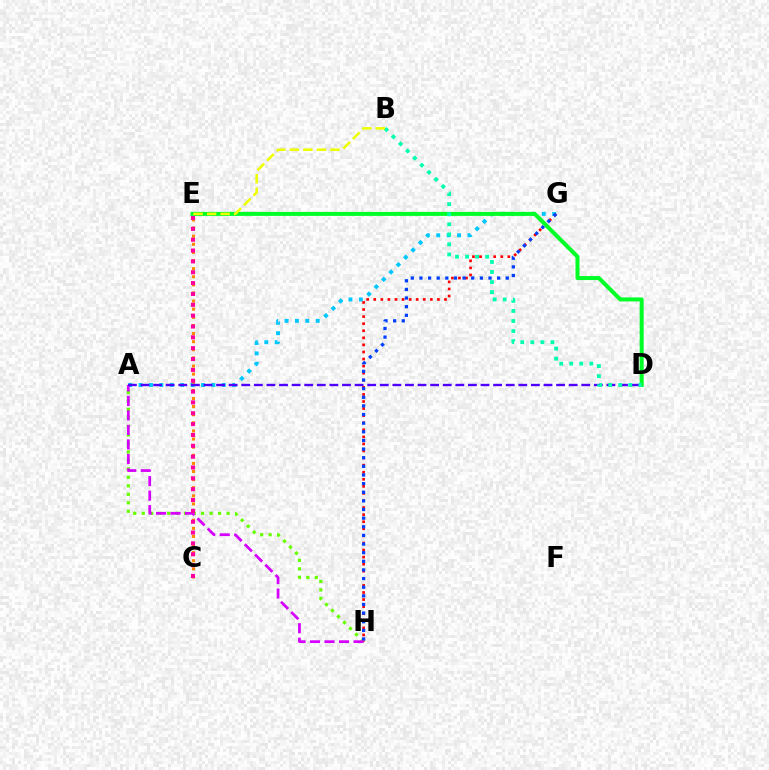{('A', 'H'): [{'color': '#66ff00', 'line_style': 'dotted', 'thickness': 2.31}, {'color': '#d600ff', 'line_style': 'dashed', 'thickness': 1.97}], ('A', 'G'): [{'color': '#00c7ff', 'line_style': 'dotted', 'thickness': 2.83}], ('G', 'H'): [{'color': '#ff0000', 'line_style': 'dotted', 'thickness': 1.92}, {'color': '#003fff', 'line_style': 'dotted', 'thickness': 2.35}], ('C', 'E'): [{'color': '#ff8800', 'line_style': 'dotted', 'thickness': 2.2}, {'color': '#ff00a0', 'line_style': 'dotted', 'thickness': 2.95}], ('D', 'E'): [{'color': '#00ff27', 'line_style': 'solid', 'thickness': 2.89}], ('A', 'D'): [{'color': '#4f00ff', 'line_style': 'dashed', 'thickness': 1.71}], ('B', 'D'): [{'color': '#00ffaf', 'line_style': 'dotted', 'thickness': 2.73}], ('B', 'E'): [{'color': '#eeff00', 'line_style': 'dashed', 'thickness': 1.84}]}